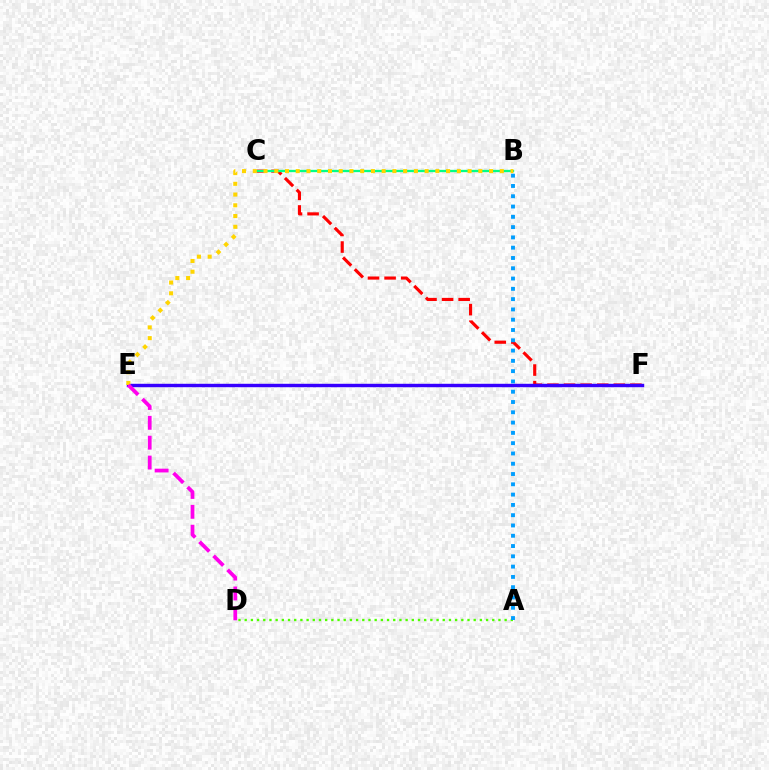{('C', 'F'): [{'color': '#ff0000', 'line_style': 'dashed', 'thickness': 2.25}], ('B', 'C'): [{'color': '#00ff86', 'line_style': 'solid', 'thickness': 1.66}], ('E', 'F'): [{'color': '#3700ff', 'line_style': 'solid', 'thickness': 2.47}], ('A', 'D'): [{'color': '#4fff00', 'line_style': 'dotted', 'thickness': 1.68}], ('A', 'B'): [{'color': '#009eff', 'line_style': 'dotted', 'thickness': 2.8}], ('B', 'E'): [{'color': '#ffd500', 'line_style': 'dotted', 'thickness': 2.92}], ('D', 'E'): [{'color': '#ff00ed', 'line_style': 'dashed', 'thickness': 2.7}]}